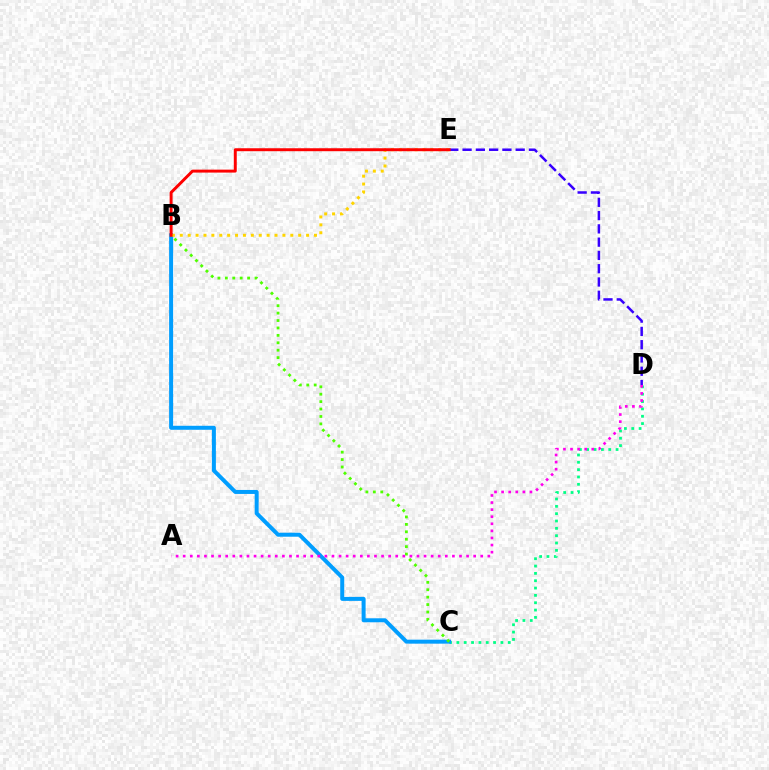{('C', 'D'): [{'color': '#00ff86', 'line_style': 'dotted', 'thickness': 1.99}], ('D', 'E'): [{'color': '#3700ff', 'line_style': 'dashed', 'thickness': 1.8}], ('B', 'C'): [{'color': '#009eff', 'line_style': 'solid', 'thickness': 2.87}, {'color': '#4fff00', 'line_style': 'dotted', 'thickness': 2.02}], ('B', 'E'): [{'color': '#ffd500', 'line_style': 'dotted', 'thickness': 2.14}, {'color': '#ff0000', 'line_style': 'solid', 'thickness': 2.12}], ('A', 'D'): [{'color': '#ff00ed', 'line_style': 'dotted', 'thickness': 1.92}]}